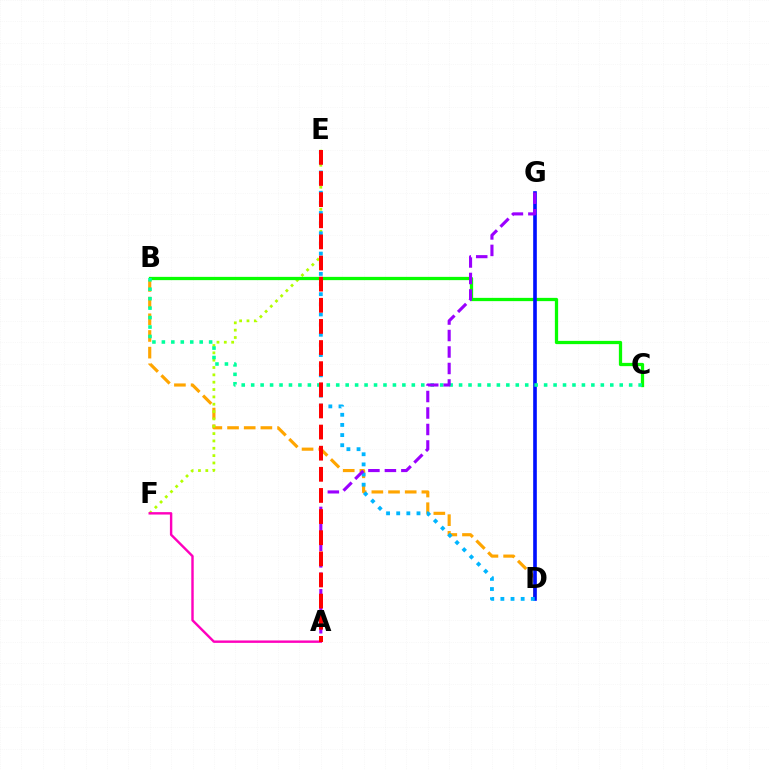{('B', 'D'): [{'color': '#ffa500', 'line_style': 'dashed', 'thickness': 2.27}], ('E', 'F'): [{'color': '#b3ff00', 'line_style': 'dotted', 'thickness': 1.99}], ('A', 'F'): [{'color': '#ff00bd', 'line_style': 'solid', 'thickness': 1.74}], ('B', 'C'): [{'color': '#08ff00', 'line_style': 'solid', 'thickness': 2.35}, {'color': '#00ff9d', 'line_style': 'dotted', 'thickness': 2.57}], ('D', 'G'): [{'color': '#0010ff', 'line_style': 'solid', 'thickness': 2.62}], ('D', 'E'): [{'color': '#00b5ff', 'line_style': 'dotted', 'thickness': 2.76}], ('A', 'G'): [{'color': '#9b00ff', 'line_style': 'dashed', 'thickness': 2.24}], ('A', 'E'): [{'color': '#ff0000', 'line_style': 'dashed', 'thickness': 2.87}]}